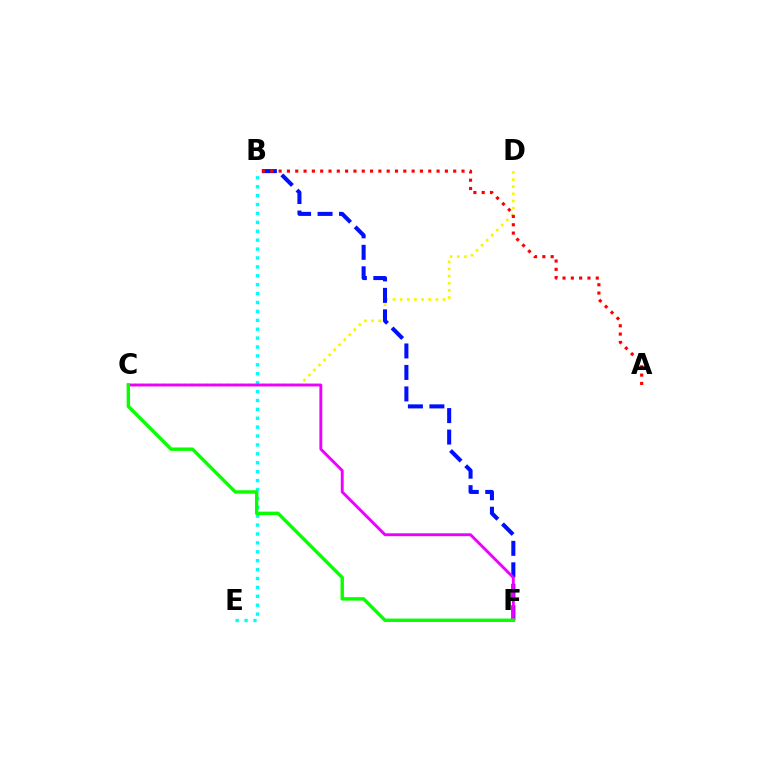{('C', 'D'): [{'color': '#fcf500', 'line_style': 'dotted', 'thickness': 1.94}], ('B', 'F'): [{'color': '#0010ff', 'line_style': 'dashed', 'thickness': 2.92}], ('B', 'E'): [{'color': '#00fff6', 'line_style': 'dotted', 'thickness': 2.42}], ('C', 'F'): [{'color': '#ee00ff', 'line_style': 'solid', 'thickness': 2.08}, {'color': '#08ff00', 'line_style': 'solid', 'thickness': 2.45}], ('A', 'B'): [{'color': '#ff0000', 'line_style': 'dotted', 'thickness': 2.26}]}